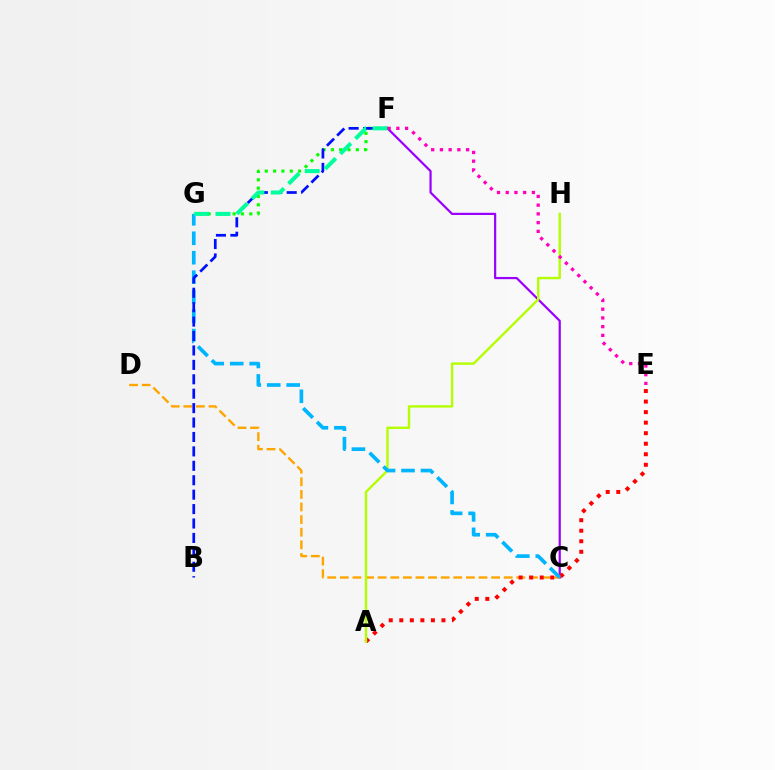{('C', 'F'): [{'color': '#9b00ff', 'line_style': 'solid', 'thickness': 1.6}], ('C', 'D'): [{'color': '#ffa500', 'line_style': 'dashed', 'thickness': 1.71}], ('A', 'E'): [{'color': '#ff0000', 'line_style': 'dotted', 'thickness': 2.86}], ('F', 'G'): [{'color': '#08ff00', 'line_style': 'dotted', 'thickness': 2.26}, {'color': '#00ff9d', 'line_style': 'dashed', 'thickness': 2.9}], ('A', 'H'): [{'color': '#b3ff00', 'line_style': 'solid', 'thickness': 1.71}], ('C', 'G'): [{'color': '#00b5ff', 'line_style': 'dashed', 'thickness': 2.64}], ('B', 'F'): [{'color': '#0010ff', 'line_style': 'dashed', 'thickness': 1.96}], ('E', 'F'): [{'color': '#ff00bd', 'line_style': 'dotted', 'thickness': 2.37}]}